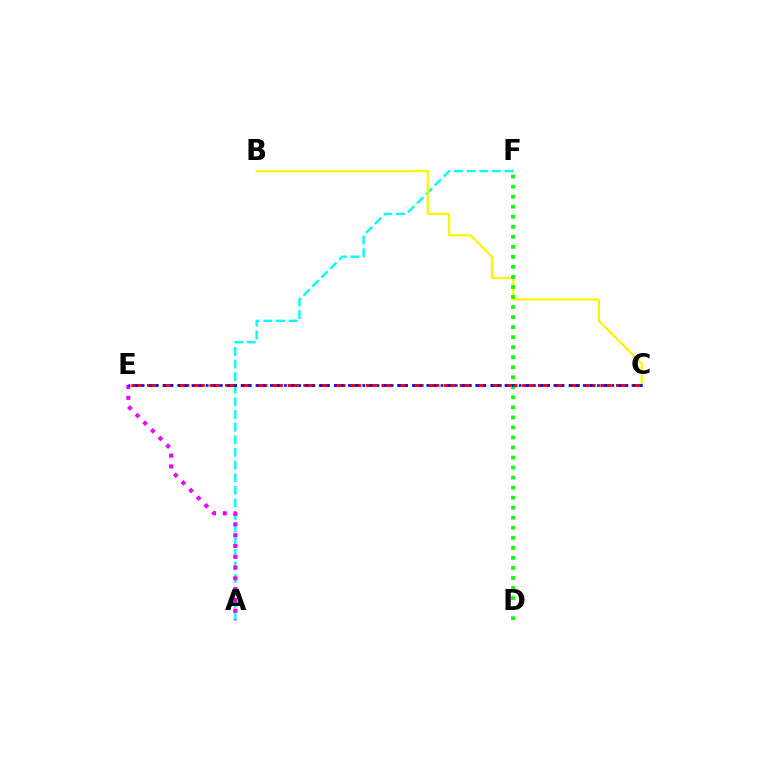{('A', 'F'): [{'color': '#00fff6', 'line_style': 'dashed', 'thickness': 1.71}], ('B', 'C'): [{'color': '#fcf500', 'line_style': 'solid', 'thickness': 1.58}], ('C', 'E'): [{'color': '#ff0000', 'line_style': 'dashed', 'thickness': 2.12}, {'color': '#0010ff', 'line_style': 'dotted', 'thickness': 1.93}], ('A', 'E'): [{'color': '#ee00ff', 'line_style': 'dotted', 'thickness': 2.93}], ('D', 'F'): [{'color': '#08ff00', 'line_style': 'dotted', 'thickness': 2.73}]}